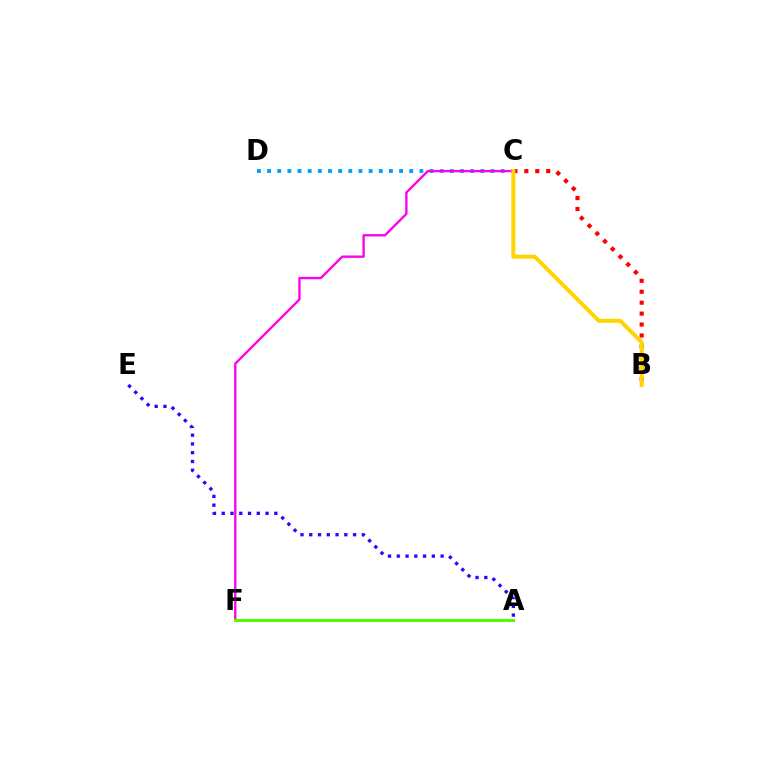{('C', 'D'): [{'color': '#009eff', 'line_style': 'dotted', 'thickness': 2.76}], ('A', 'E'): [{'color': '#3700ff', 'line_style': 'dotted', 'thickness': 2.38}], ('C', 'F'): [{'color': '#ff00ed', 'line_style': 'solid', 'thickness': 1.69}], ('A', 'F'): [{'color': '#00ff86', 'line_style': 'solid', 'thickness': 1.98}, {'color': '#4fff00', 'line_style': 'solid', 'thickness': 2.09}], ('B', 'C'): [{'color': '#ff0000', 'line_style': 'dotted', 'thickness': 2.97}, {'color': '#ffd500', 'line_style': 'solid', 'thickness': 2.88}]}